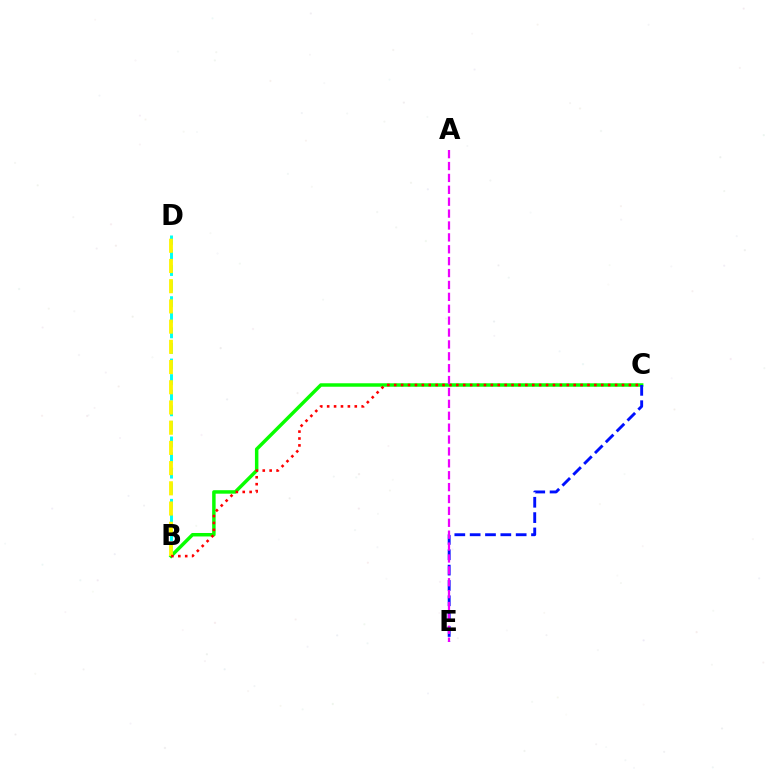{('B', 'D'): [{'color': '#00fff6', 'line_style': 'dashed', 'thickness': 2.12}, {'color': '#fcf500', 'line_style': 'dashed', 'thickness': 2.75}], ('B', 'C'): [{'color': '#08ff00', 'line_style': 'solid', 'thickness': 2.5}, {'color': '#ff0000', 'line_style': 'dotted', 'thickness': 1.88}], ('C', 'E'): [{'color': '#0010ff', 'line_style': 'dashed', 'thickness': 2.08}], ('A', 'E'): [{'color': '#ee00ff', 'line_style': 'dashed', 'thickness': 1.62}]}